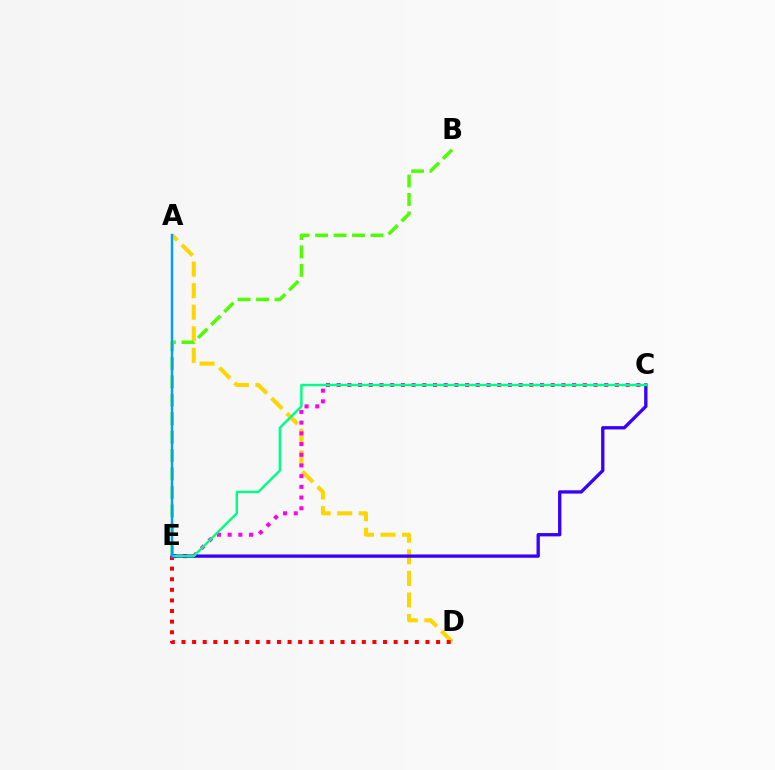{('A', 'D'): [{'color': '#ffd500', 'line_style': 'dashed', 'thickness': 2.93}], ('D', 'E'): [{'color': '#ff0000', 'line_style': 'dotted', 'thickness': 2.88}], ('B', 'E'): [{'color': '#4fff00', 'line_style': 'dashed', 'thickness': 2.51}], ('C', 'E'): [{'color': '#ff00ed', 'line_style': 'dotted', 'thickness': 2.91}, {'color': '#3700ff', 'line_style': 'solid', 'thickness': 2.39}, {'color': '#00ff86', 'line_style': 'solid', 'thickness': 1.76}], ('A', 'E'): [{'color': '#009eff', 'line_style': 'solid', 'thickness': 1.76}]}